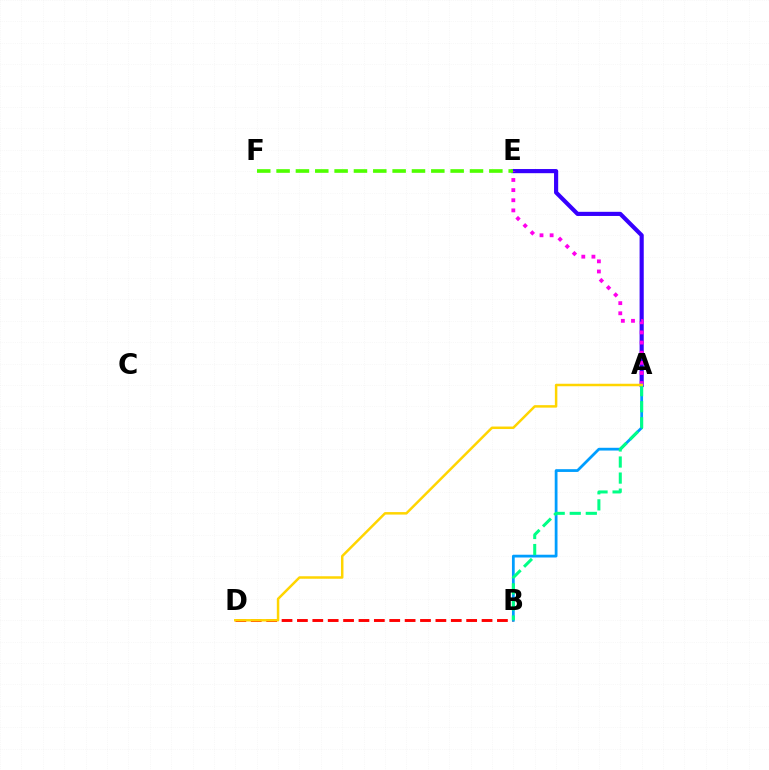{('A', 'E'): [{'color': '#3700ff', 'line_style': 'solid', 'thickness': 2.99}, {'color': '#ff00ed', 'line_style': 'dotted', 'thickness': 2.75}], ('B', 'D'): [{'color': '#ff0000', 'line_style': 'dashed', 'thickness': 2.09}], ('A', 'B'): [{'color': '#009eff', 'line_style': 'solid', 'thickness': 1.99}, {'color': '#00ff86', 'line_style': 'dashed', 'thickness': 2.18}], ('E', 'F'): [{'color': '#4fff00', 'line_style': 'dashed', 'thickness': 2.63}], ('A', 'D'): [{'color': '#ffd500', 'line_style': 'solid', 'thickness': 1.79}]}